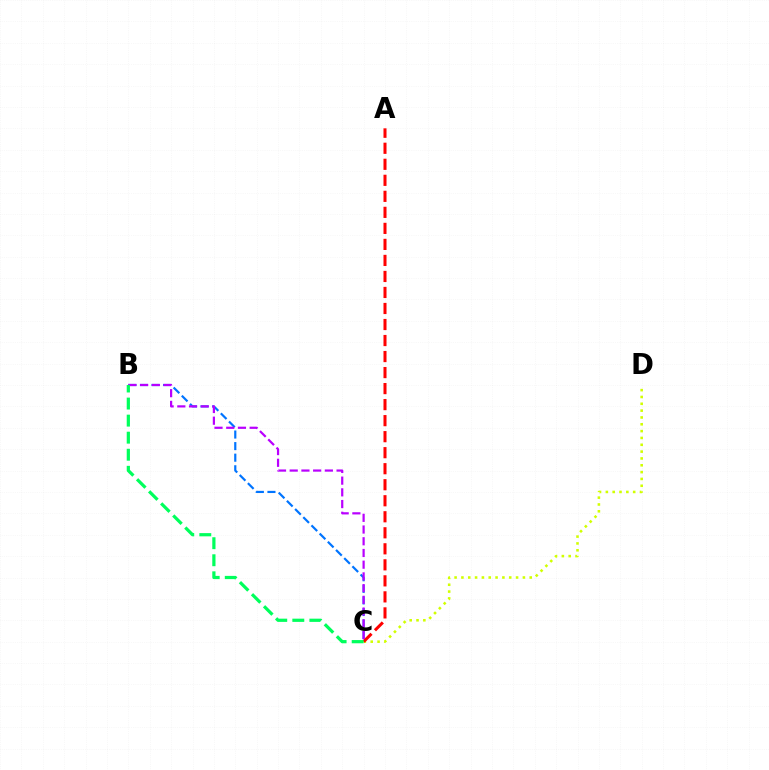{('C', 'D'): [{'color': '#d1ff00', 'line_style': 'dotted', 'thickness': 1.86}], ('B', 'C'): [{'color': '#0074ff', 'line_style': 'dashed', 'thickness': 1.57}, {'color': '#b900ff', 'line_style': 'dashed', 'thickness': 1.59}, {'color': '#00ff5c', 'line_style': 'dashed', 'thickness': 2.32}], ('A', 'C'): [{'color': '#ff0000', 'line_style': 'dashed', 'thickness': 2.18}]}